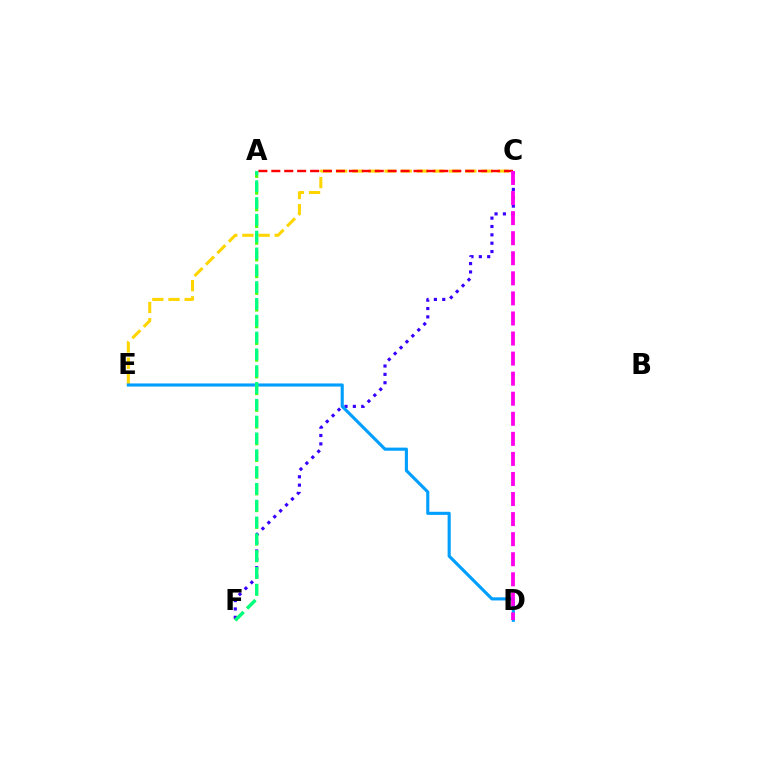{('C', 'F'): [{'color': '#3700ff', 'line_style': 'dotted', 'thickness': 2.27}], ('C', 'E'): [{'color': '#ffd500', 'line_style': 'dashed', 'thickness': 2.19}], ('D', 'E'): [{'color': '#009eff', 'line_style': 'solid', 'thickness': 2.24}], ('A', 'F'): [{'color': '#4fff00', 'line_style': 'dashed', 'thickness': 2.27}, {'color': '#00ff86', 'line_style': 'dashed', 'thickness': 2.28}], ('A', 'C'): [{'color': '#ff0000', 'line_style': 'dashed', 'thickness': 1.76}], ('C', 'D'): [{'color': '#ff00ed', 'line_style': 'dashed', 'thickness': 2.73}]}